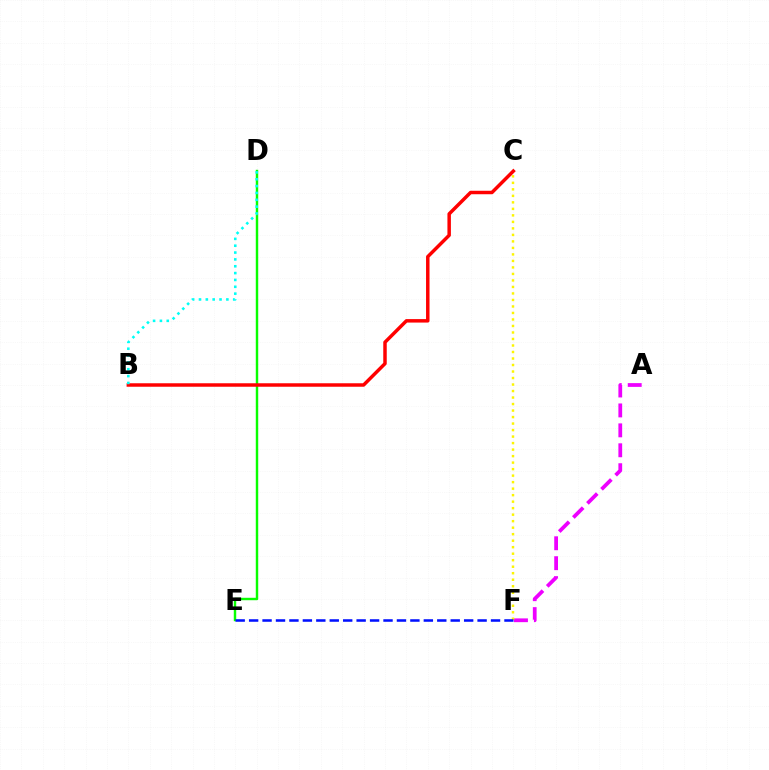{('A', 'F'): [{'color': '#ee00ff', 'line_style': 'dashed', 'thickness': 2.71}], ('D', 'E'): [{'color': '#08ff00', 'line_style': 'solid', 'thickness': 1.76}], ('C', 'F'): [{'color': '#fcf500', 'line_style': 'dotted', 'thickness': 1.77}], ('B', 'C'): [{'color': '#ff0000', 'line_style': 'solid', 'thickness': 2.5}], ('B', 'D'): [{'color': '#00fff6', 'line_style': 'dotted', 'thickness': 1.86}], ('E', 'F'): [{'color': '#0010ff', 'line_style': 'dashed', 'thickness': 1.83}]}